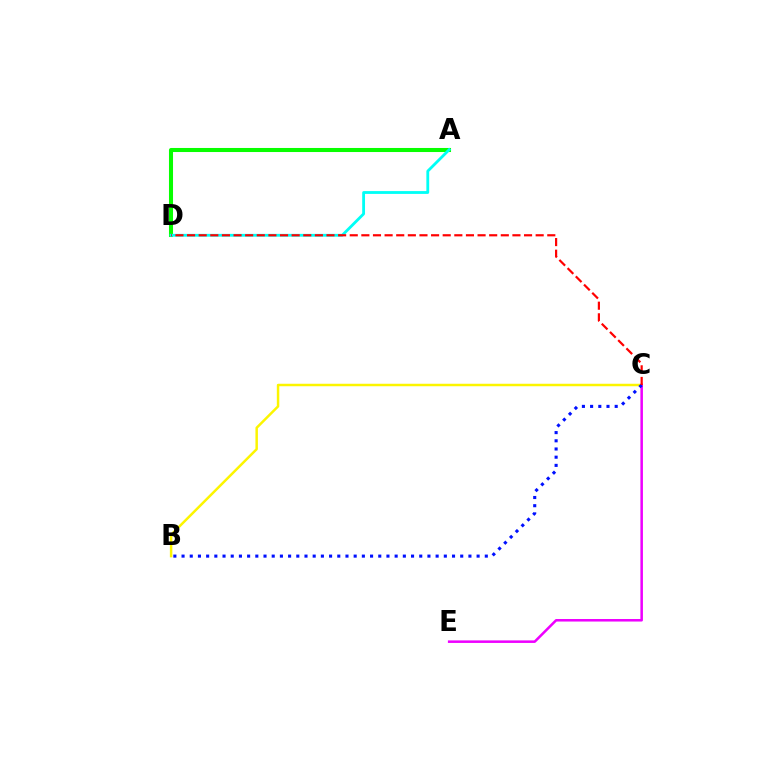{('B', 'C'): [{'color': '#fcf500', 'line_style': 'solid', 'thickness': 1.79}, {'color': '#0010ff', 'line_style': 'dotted', 'thickness': 2.23}], ('C', 'E'): [{'color': '#ee00ff', 'line_style': 'solid', 'thickness': 1.82}], ('A', 'D'): [{'color': '#08ff00', 'line_style': 'solid', 'thickness': 2.92}, {'color': '#00fff6', 'line_style': 'solid', 'thickness': 2.03}], ('C', 'D'): [{'color': '#ff0000', 'line_style': 'dashed', 'thickness': 1.58}]}